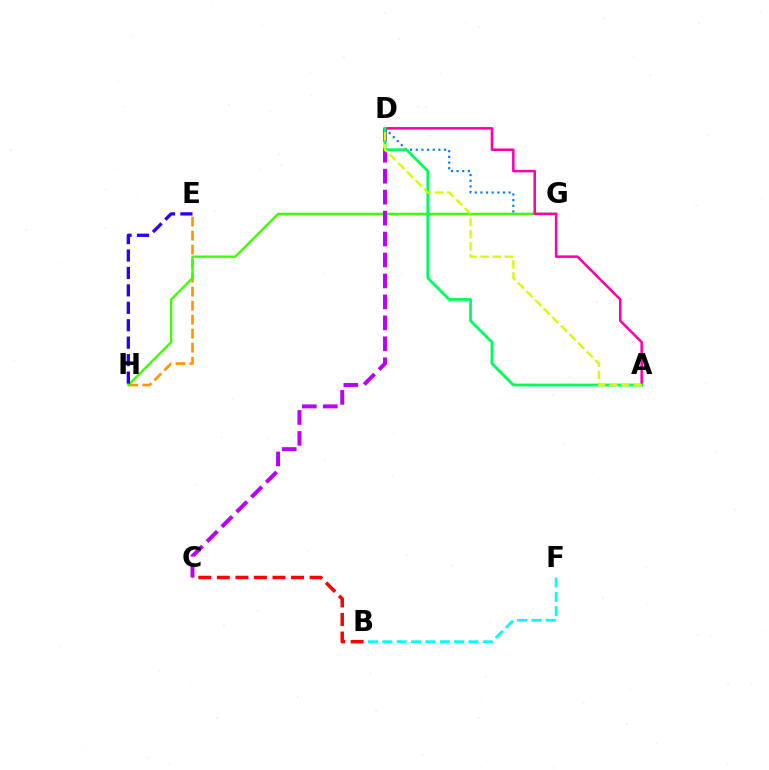{('E', 'H'): [{'color': '#ff9400', 'line_style': 'dashed', 'thickness': 1.9}, {'color': '#2500ff', 'line_style': 'dashed', 'thickness': 2.37}], ('D', 'G'): [{'color': '#0074ff', 'line_style': 'dotted', 'thickness': 1.54}], ('G', 'H'): [{'color': '#3dff00', 'line_style': 'solid', 'thickness': 1.67}], ('C', 'D'): [{'color': '#b900ff', 'line_style': 'dashed', 'thickness': 2.85}], ('A', 'D'): [{'color': '#ff00ac', 'line_style': 'solid', 'thickness': 1.82}, {'color': '#00ff5c', 'line_style': 'solid', 'thickness': 2.02}, {'color': '#d1ff00', 'line_style': 'dashed', 'thickness': 1.65}], ('B', 'F'): [{'color': '#00fff6', 'line_style': 'dashed', 'thickness': 1.95}], ('B', 'C'): [{'color': '#ff0000', 'line_style': 'dashed', 'thickness': 2.52}]}